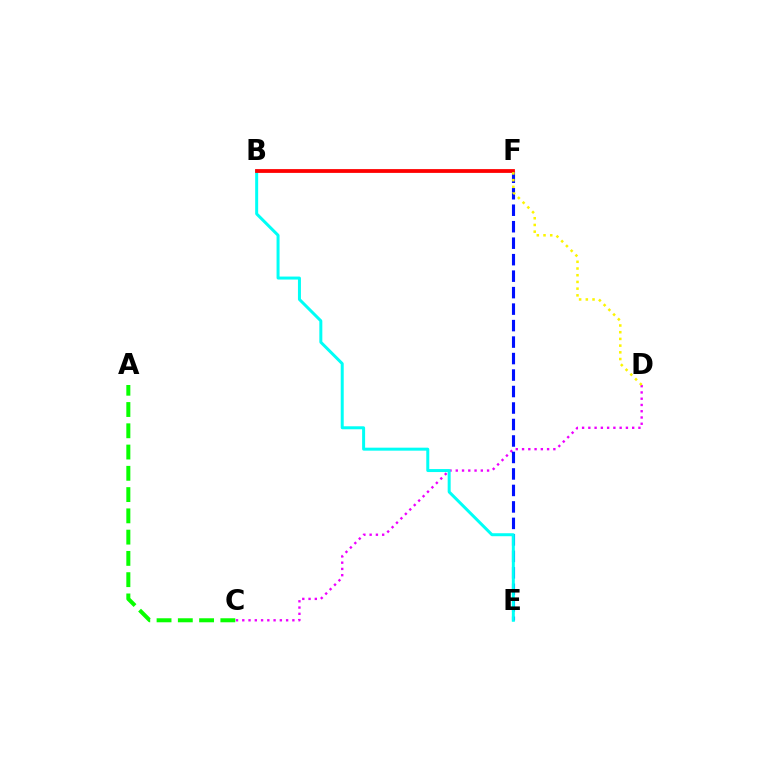{('C', 'D'): [{'color': '#ee00ff', 'line_style': 'dotted', 'thickness': 1.7}], ('A', 'C'): [{'color': '#08ff00', 'line_style': 'dashed', 'thickness': 2.89}], ('E', 'F'): [{'color': '#0010ff', 'line_style': 'dashed', 'thickness': 2.24}], ('B', 'E'): [{'color': '#00fff6', 'line_style': 'solid', 'thickness': 2.15}], ('B', 'F'): [{'color': '#ff0000', 'line_style': 'solid', 'thickness': 2.73}], ('D', 'F'): [{'color': '#fcf500', 'line_style': 'dotted', 'thickness': 1.82}]}